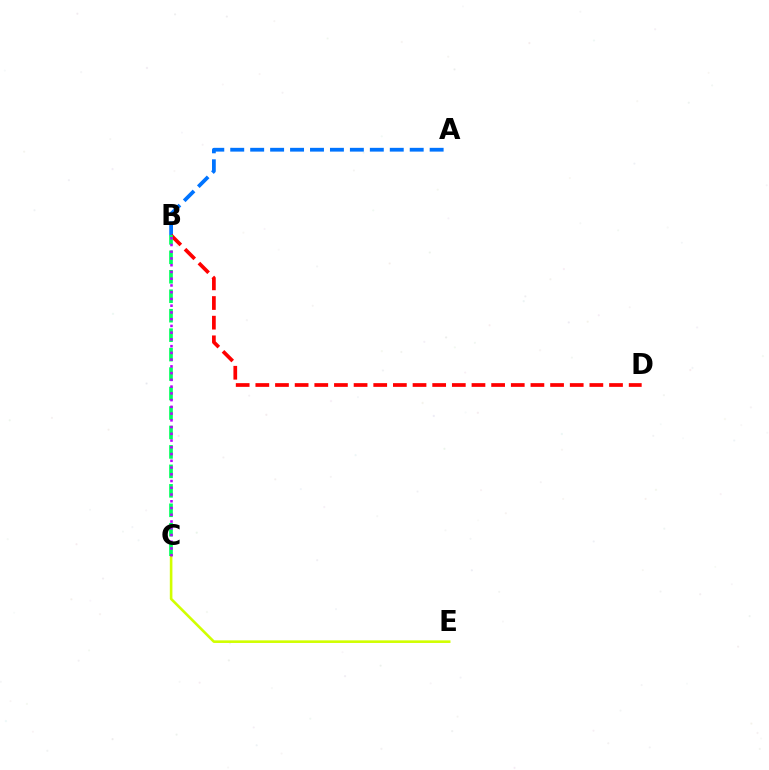{('A', 'B'): [{'color': '#0074ff', 'line_style': 'dashed', 'thickness': 2.71}], ('C', 'E'): [{'color': '#d1ff00', 'line_style': 'solid', 'thickness': 1.87}], ('B', 'D'): [{'color': '#ff0000', 'line_style': 'dashed', 'thickness': 2.67}], ('B', 'C'): [{'color': '#00ff5c', 'line_style': 'dashed', 'thickness': 2.64}, {'color': '#b900ff', 'line_style': 'dotted', 'thickness': 1.83}]}